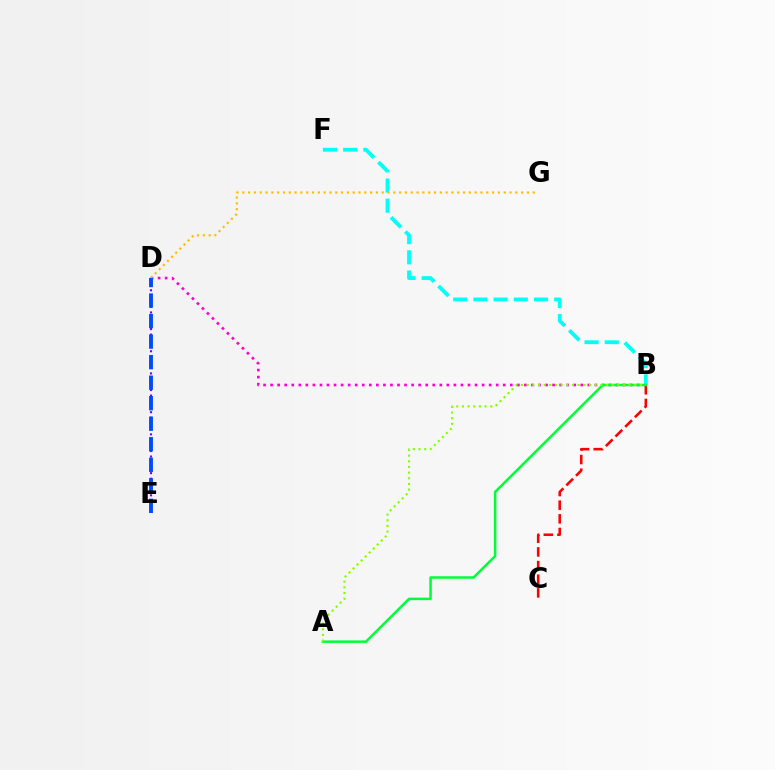{('D', 'E'): [{'color': '#7200ff', 'line_style': 'dotted', 'thickness': 1.51}, {'color': '#004bff', 'line_style': 'dashed', 'thickness': 2.79}], ('B', 'C'): [{'color': '#ff0000', 'line_style': 'dashed', 'thickness': 1.85}], ('B', 'D'): [{'color': '#ff00cf', 'line_style': 'dotted', 'thickness': 1.92}], ('B', 'F'): [{'color': '#00fff6', 'line_style': 'dashed', 'thickness': 2.74}], ('A', 'B'): [{'color': '#00ff39', 'line_style': 'solid', 'thickness': 1.81}, {'color': '#84ff00', 'line_style': 'dotted', 'thickness': 1.54}], ('D', 'G'): [{'color': '#ffbd00', 'line_style': 'dotted', 'thickness': 1.58}]}